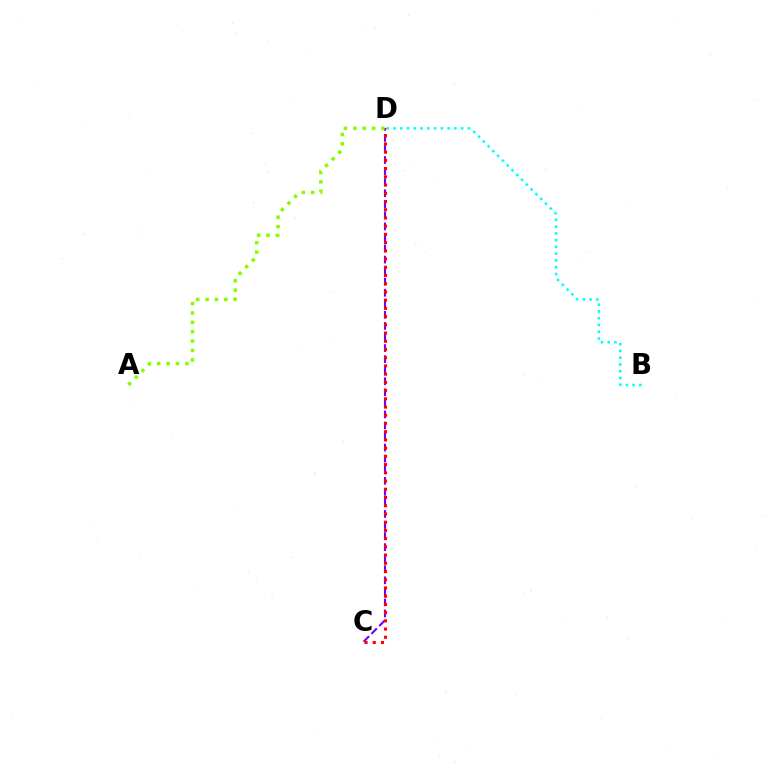{('B', 'D'): [{'color': '#00fff6', 'line_style': 'dotted', 'thickness': 1.84}], ('C', 'D'): [{'color': '#7200ff', 'line_style': 'dashed', 'thickness': 1.5}, {'color': '#ff0000', 'line_style': 'dotted', 'thickness': 2.23}], ('A', 'D'): [{'color': '#84ff00', 'line_style': 'dotted', 'thickness': 2.55}]}